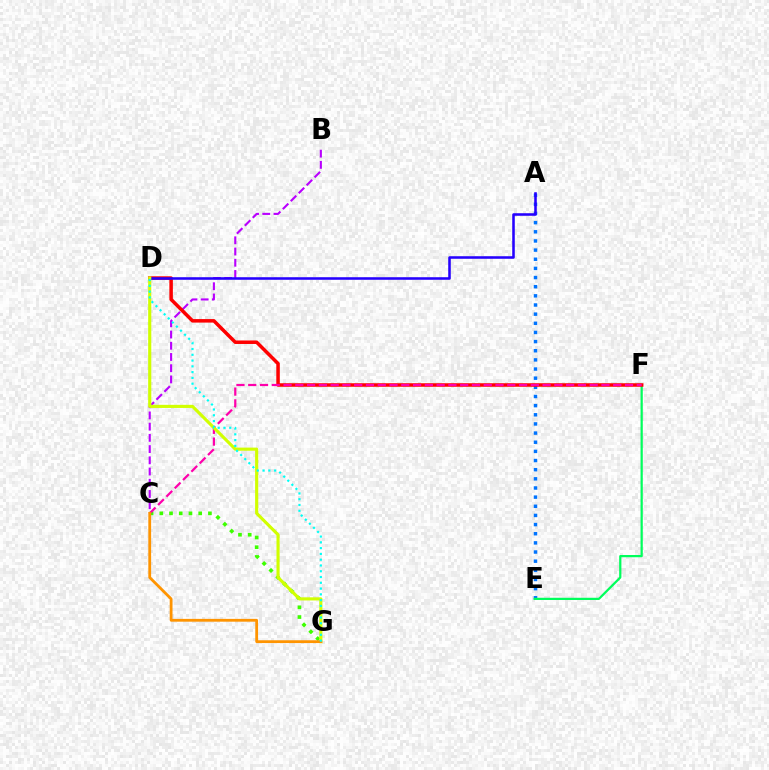{('C', 'G'): [{'color': '#3dff00', 'line_style': 'dotted', 'thickness': 2.64}, {'color': '#ff9400', 'line_style': 'solid', 'thickness': 2.02}], ('B', 'C'): [{'color': '#b900ff', 'line_style': 'dashed', 'thickness': 1.52}], ('A', 'E'): [{'color': '#0074ff', 'line_style': 'dotted', 'thickness': 2.49}], ('E', 'F'): [{'color': '#00ff5c', 'line_style': 'solid', 'thickness': 1.61}], ('D', 'F'): [{'color': '#ff0000', 'line_style': 'solid', 'thickness': 2.53}], ('A', 'D'): [{'color': '#2500ff', 'line_style': 'solid', 'thickness': 1.84}], ('C', 'F'): [{'color': '#ff00ac', 'line_style': 'dashed', 'thickness': 1.6}], ('D', 'G'): [{'color': '#d1ff00', 'line_style': 'solid', 'thickness': 2.25}, {'color': '#00fff6', 'line_style': 'dotted', 'thickness': 1.57}]}